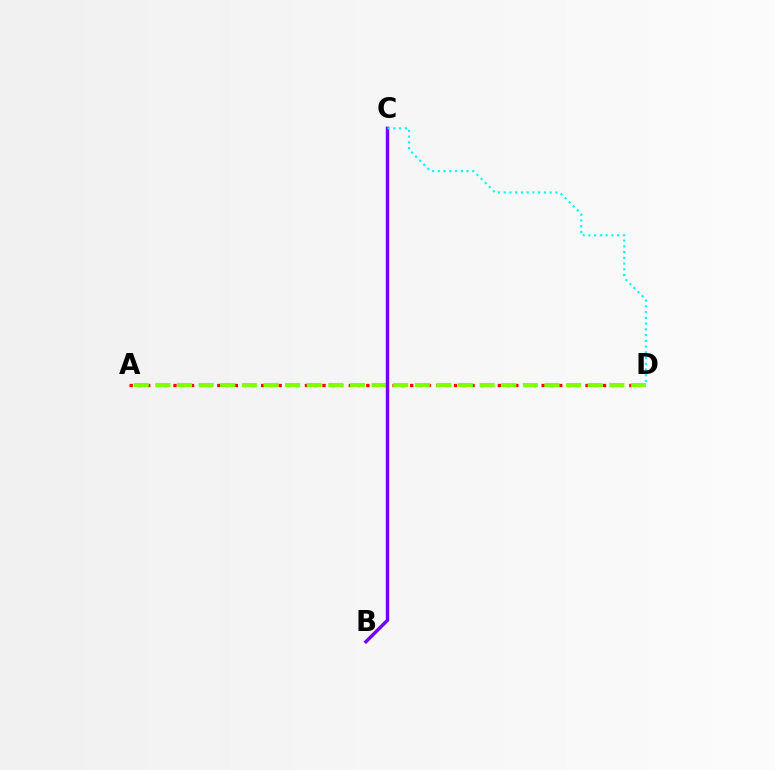{('A', 'D'): [{'color': '#ff0000', 'line_style': 'dotted', 'thickness': 2.38}, {'color': '#84ff00', 'line_style': 'dashed', 'thickness': 2.94}], ('B', 'C'): [{'color': '#7200ff', 'line_style': 'solid', 'thickness': 2.45}], ('C', 'D'): [{'color': '#00fff6', 'line_style': 'dotted', 'thickness': 1.56}]}